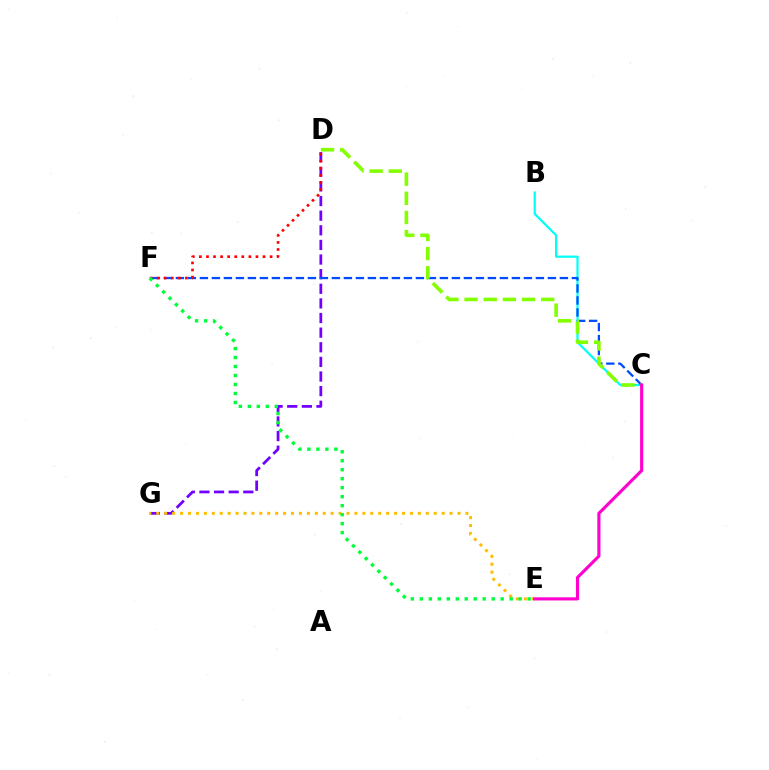{('B', 'C'): [{'color': '#00fff6', 'line_style': 'solid', 'thickness': 1.6}], ('D', 'G'): [{'color': '#7200ff', 'line_style': 'dashed', 'thickness': 1.99}], ('C', 'F'): [{'color': '#004bff', 'line_style': 'dashed', 'thickness': 1.63}], ('D', 'F'): [{'color': '#ff0000', 'line_style': 'dotted', 'thickness': 1.92}], ('E', 'G'): [{'color': '#ffbd00', 'line_style': 'dotted', 'thickness': 2.15}], ('C', 'D'): [{'color': '#84ff00', 'line_style': 'dashed', 'thickness': 2.6}], ('E', 'F'): [{'color': '#00ff39', 'line_style': 'dotted', 'thickness': 2.44}], ('C', 'E'): [{'color': '#ff00cf', 'line_style': 'solid', 'thickness': 2.25}]}